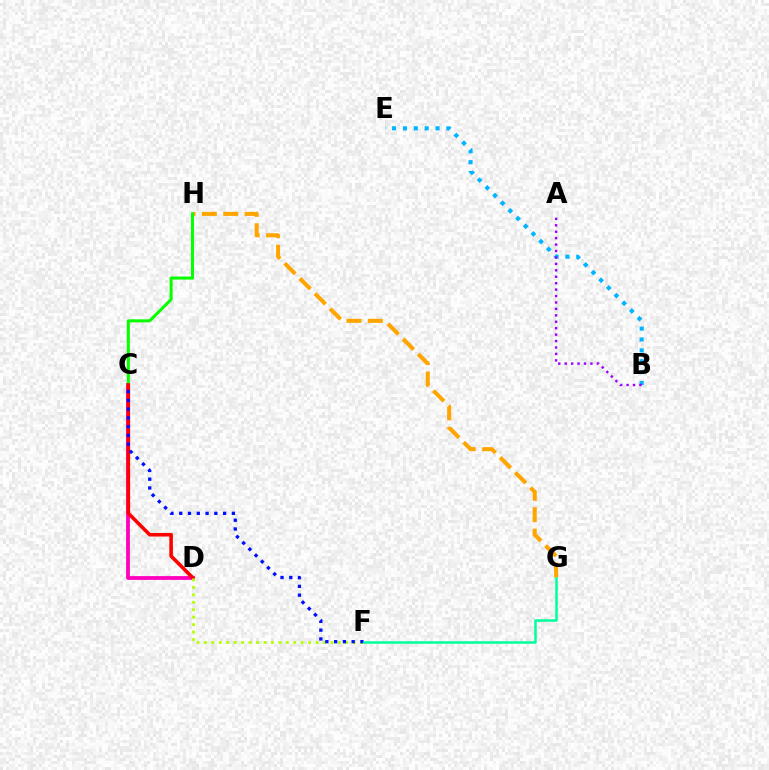{('B', 'E'): [{'color': '#00b5ff', 'line_style': 'dotted', 'thickness': 2.95}], ('G', 'H'): [{'color': '#ffa500', 'line_style': 'dashed', 'thickness': 2.91}], ('C', 'D'): [{'color': '#ff00bd', 'line_style': 'solid', 'thickness': 2.73}, {'color': '#ff0000', 'line_style': 'solid', 'thickness': 2.57}], ('C', 'H'): [{'color': '#08ff00', 'line_style': 'solid', 'thickness': 2.19}], ('D', 'F'): [{'color': '#b3ff00', 'line_style': 'dotted', 'thickness': 2.02}], ('A', 'B'): [{'color': '#9b00ff', 'line_style': 'dotted', 'thickness': 1.75}], ('C', 'F'): [{'color': '#0010ff', 'line_style': 'dotted', 'thickness': 2.38}], ('F', 'G'): [{'color': '#00ff9d', 'line_style': 'solid', 'thickness': 1.8}]}